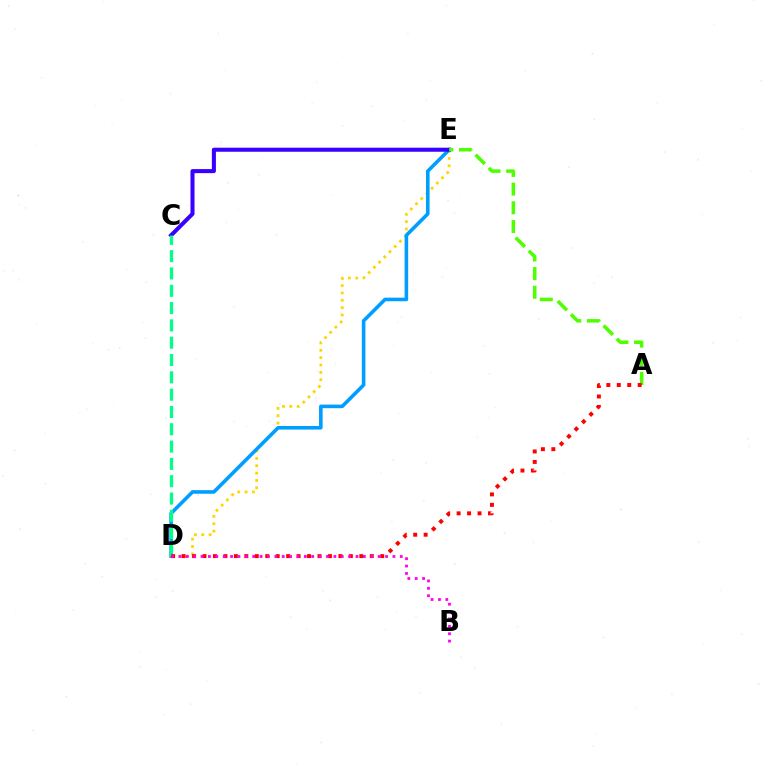{('D', 'E'): [{'color': '#ffd500', 'line_style': 'dotted', 'thickness': 2.0}, {'color': '#009eff', 'line_style': 'solid', 'thickness': 2.58}], ('C', 'E'): [{'color': '#3700ff', 'line_style': 'solid', 'thickness': 2.91}], ('C', 'D'): [{'color': '#00ff86', 'line_style': 'dashed', 'thickness': 2.35}], ('A', 'E'): [{'color': '#4fff00', 'line_style': 'dashed', 'thickness': 2.54}], ('A', 'D'): [{'color': '#ff0000', 'line_style': 'dotted', 'thickness': 2.84}], ('B', 'D'): [{'color': '#ff00ed', 'line_style': 'dotted', 'thickness': 2.0}]}